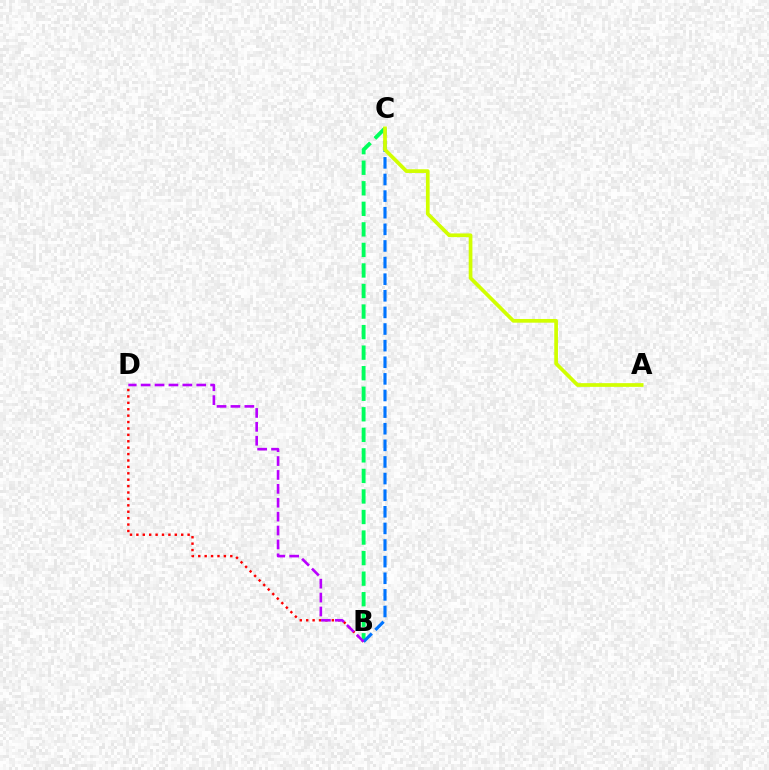{('B', 'D'): [{'color': '#ff0000', 'line_style': 'dotted', 'thickness': 1.74}, {'color': '#b900ff', 'line_style': 'dashed', 'thickness': 1.89}], ('B', 'C'): [{'color': '#00ff5c', 'line_style': 'dashed', 'thickness': 2.79}, {'color': '#0074ff', 'line_style': 'dashed', 'thickness': 2.26}], ('A', 'C'): [{'color': '#d1ff00', 'line_style': 'solid', 'thickness': 2.67}]}